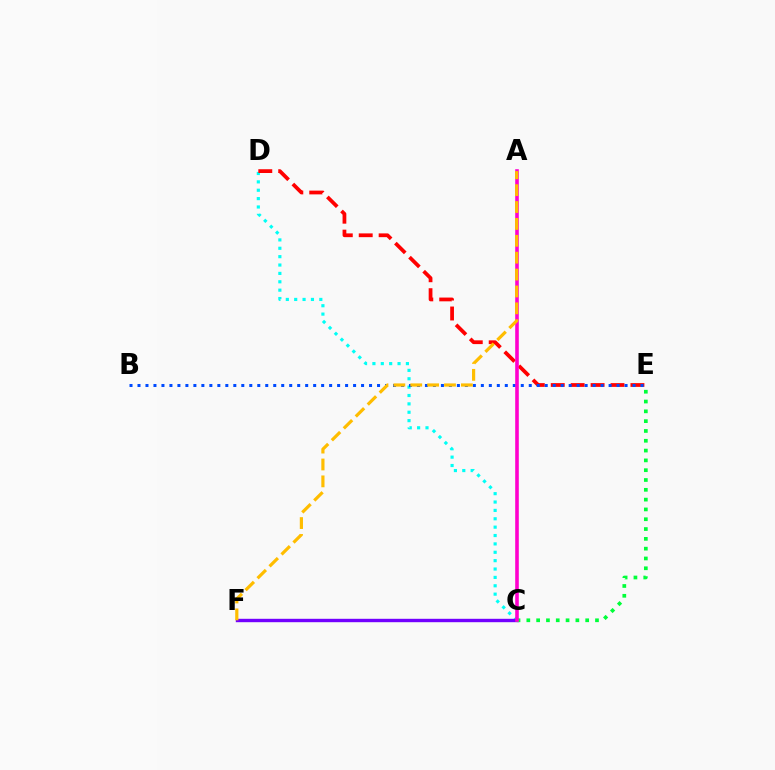{('C', 'D'): [{'color': '#00fff6', 'line_style': 'dotted', 'thickness': 2.28}], ('A', 'C'): [{'color': '#84ff00', 'line_style': 'dotted', 'thickness': 1.54}, {'color': '#ff00cf', 'line_style': 'solid', 'thickness': 2.59}], ('C', 'F'): [{'color': '#7200ff', 'line_style': 'solid', 'thickness': 2.45}], ('D', 'E'): [{'color': '#ff0000', 'line_style': 'dashed', 'thickness': 2.71}], ('C', 'E'): [{'color': '#00ff39', 'line_style': 'dotted', 'thickness': 2.66}], ('B', 'E'): [{'color': '#004bff', 'line_style': 'dotted', 'thickness': 2.17}], ('A', 'F'): [{'color': '#ffbd00', 'line_style': 'dashed', 'thickness': 2.29}]}